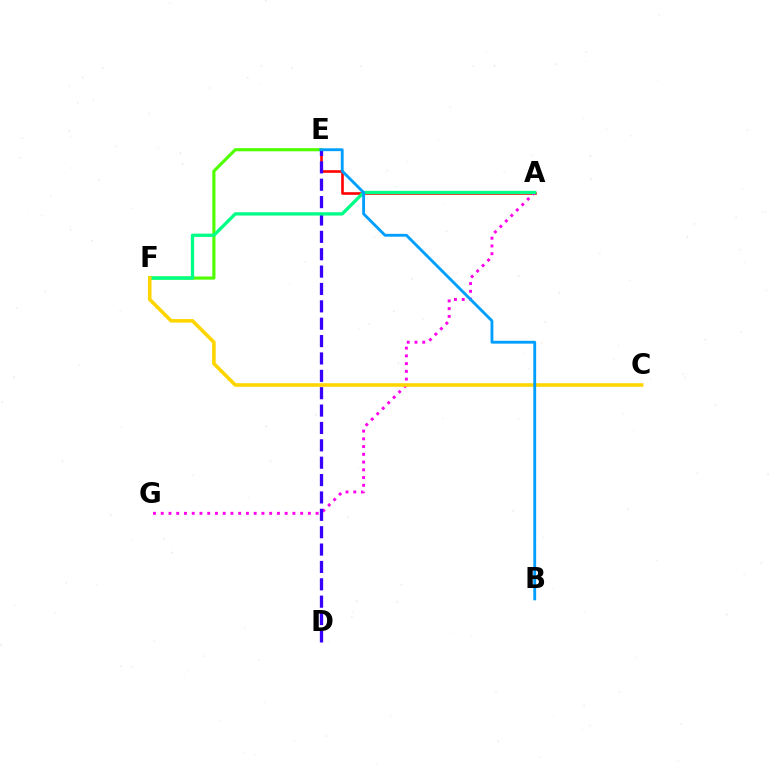{('E', 'F'): [{'color': '#4fff00', 'line_style': 'solid', 'thickness': 2.26}], ('A', 'E'): [{'color': '#ff0000', 'line_style': 'solid', 'thickness': 1.88}], ('A', 'G'): [{'color': '#ff00ed', 'line_style': 'dotted', 'thickness': 2.1}], ('D', 'E'): [{'color': '#3700ff', 'line_style': 'dashed', 'thickness': 2.36}], ('A', 'F'): [{'color': '#00ff86', 'line_style': 'solid', 'thickness': 2.38}], ('C', 'F'): [{'color': '#ffd500', 'line_style': 'solid', 'thickness': 2.58}], ('B', 'E'): [{'color': '#009eff', 'line_style': 'solid', 'thickness': 2.05}]}